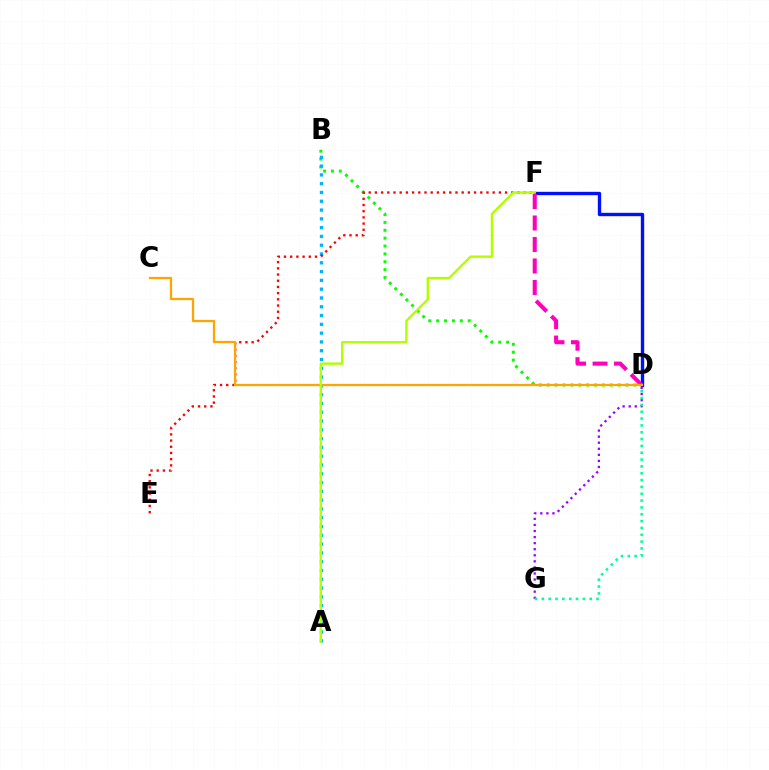{('B', 'D'): [{'color': '#08ff00', 'line_style': 'dotted', 'thickness': 2.14}], ('D', 'F'): [{'color': '#0010ff', 'line_style': 'solid', 'thickness': 2.42}, {'color': '#ff00bd', 'line_style': 'dashed', 'thickness': 2.92}], ('D', 'G'): [{'color': '#9b00ff', 'line_style': 'dotted', 'thickness': 1.65}, {'color': '#00ff9d', 'line_style': 'dotted', 'thickness': 1.86}], ('A', 'B'): [{'color': '#00b5ff', 'line_style': 'dotted', 'thickness': 2.39}], ('E', 'F'): [{'color': '#ff0000', 'line_style': 'dotted', 'thickness': 1.68}], ('C', 'D'): [{'color': '#ffa500', 'line_style': 'solid', 'thickness': 1.63}], ('A', 'F'): [{'color': '#b3ff00', 'line_style': 'solid', 'thickness': 1.73}]}